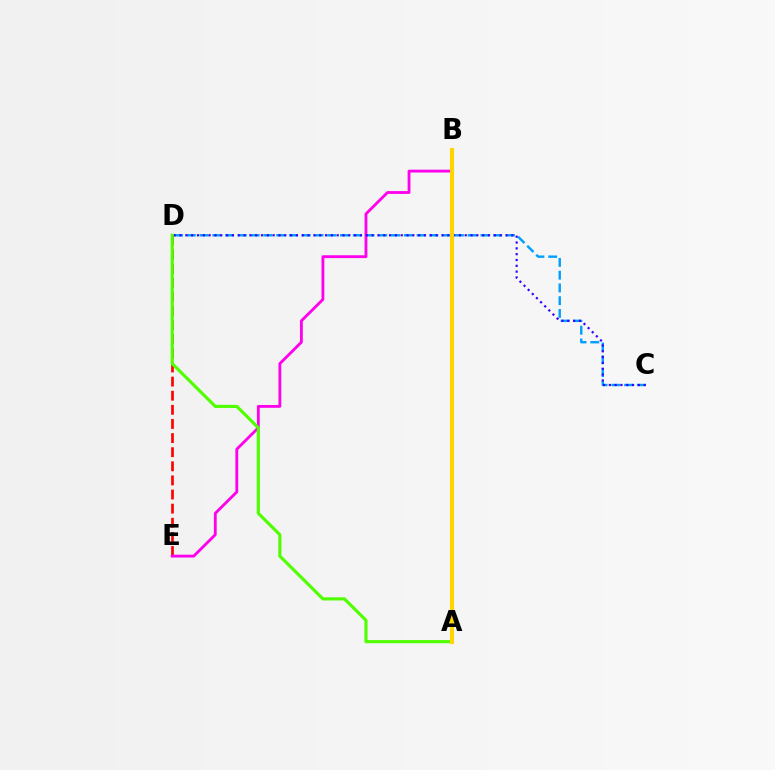{('D', 'E'): [{'color': '#ff0000', 'line_style': 'dashed', 'thickness': 1.92}], ('A', 'B'): [{'color': '#00ff86', 'line_style': 'solid', 'thickness': 1.74}, {'color': '#ffd500', 'line_style': 'solid', 'thickness': 2.95}], ('C', 'D'): [{'color': '#009eff', 'line_style': 'dashed', 'thickness': 1.73}, {'color': '#3700ff', 'line_style': 'dotted', 'thickness': 1.58}], ('B', 'E'): [{'color': '#ff00ed', 'line_style': 'solid', 'thickness': 2.04}], ('A', 'D'): [{'color': '#4fff00', 'line_style': 'solid', 'thickness': 2.26}]}